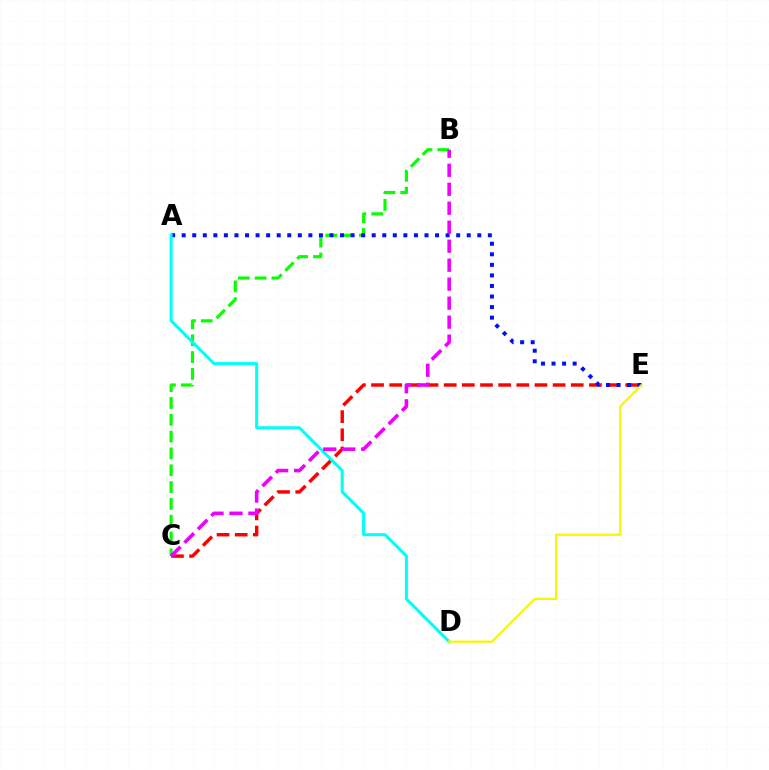{('B', 'C'): [{'color': '#08ff00', 'line_style': 'dashed', 'thickness': 2.29}, {'color': '#ee00ff', 'line_style': 'dashed', 'thickness': 2.58}], ('C', 'E'): [{'color': '#ff0000', 'line_style': 'dashed', 'thickness': 2.47}], ('A', 'E'): [{'color': '#0010ff', 'line_style': 'dotted', 'thickness': 2.87}], ('A', 'D'): [{'color': '#00fff6', 'line_style': 'solid', 'thickness': 2.18}], ('D', 'E'): [{'color': '#fcf500', 'line_style': 'solid', 'thickness': 1.61}]}